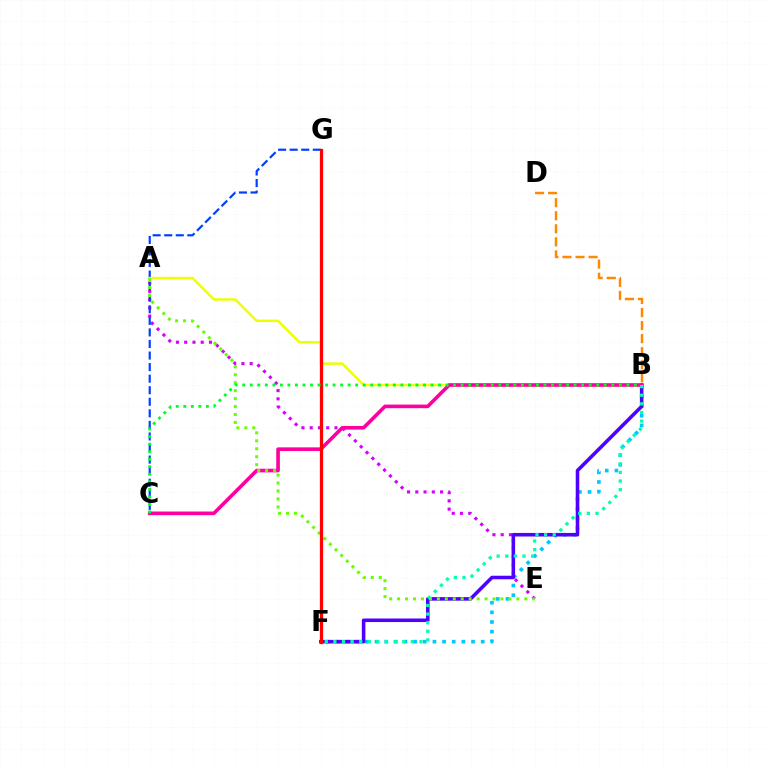{('A', 'E'): [{'color': '#d600ff', 'line_style': 'dotted', 'thickness': 2.24}, {'color': '#66ff00', 'line_style': 'dotted', 'thickness': 2.16}], ('B', 'F'): [{'color': '#00c7ff', 'line_style': 'dotted', 'thickness': 2.62}, {'color': '#4f00ff', 'line_style': 'solid', 'thickness': 2.56}, {'color': '#00ffaf', 'line_style': 'dotted', 'thickness': 2.34}], ('C', 'G'): [{'color': '#003fff', 'line_style': 'dashed', 'thickness': 1.57}], ('A', 'B'): [{'color': '#eeff00', 'line_style': 'solid', 'thickness': 1.77}], ('B', 'C'): [{'color': '#ff00a0', 'line_style': 'solid', 'thickness': 2.61}, {'color': '#00ff27', 'line_style': 'dotted', 'thickness': 2.05}], ('F', 'G'): [{'color': '#ff0000', 'line_style': 'solid', 'thickness': 2.35}], ('B', 'D'): [{'color': '#ff8800', 'line_style': 'dashed', 'thickness': 1.77}]}